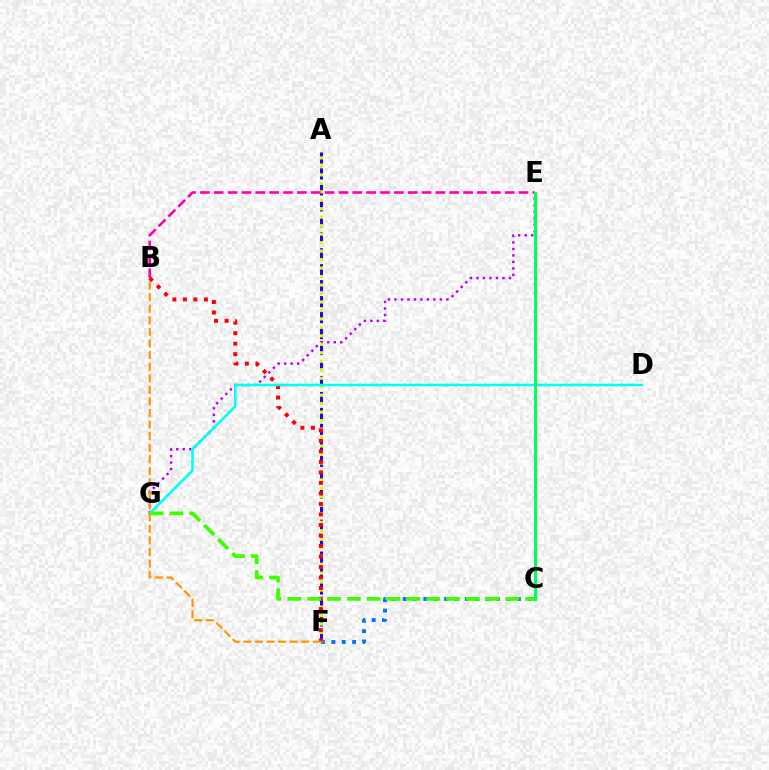{('A', 'F'): [{'color': '#2500ff', 'line_style': 'dashed', 'thickness': 2.17}, {'color': '#d1ff00', 'line_style': 'dotted', 'thickness': 2.3}], ('E', 'G'): [{'color': '#b900ff', 'line_style': 'dotted', 'thickness': 1.76}], ('C', 'F'): [{'color': '#0074ff', 'line_style': 'dotted', 'thickness': 2.82}], ('B', 'F'): [{'color': '#ff0000', 'line_style': 'dotted', 'thickness': 2.86}, {'color': '#ff9400', 'line_style': 'dashed', 'thickness': 1.57}], ('B', 'E'): [{'color': '#ff00ac', 'line_style': 'dashed', 'thickness': 1.88}], ('D', 'G'): [{'color': '#00fff6', 'line_style': 'solid', 'thickness': 1.84}], ('C', 'G'): [{'color': '#3dff00', 'line_style': 'dashed', 'thickness': 2.69}], ('C', 'E'): [{'color': '#00ff5c', 'line_style': 'solid', 'thickness': 2.21}]}